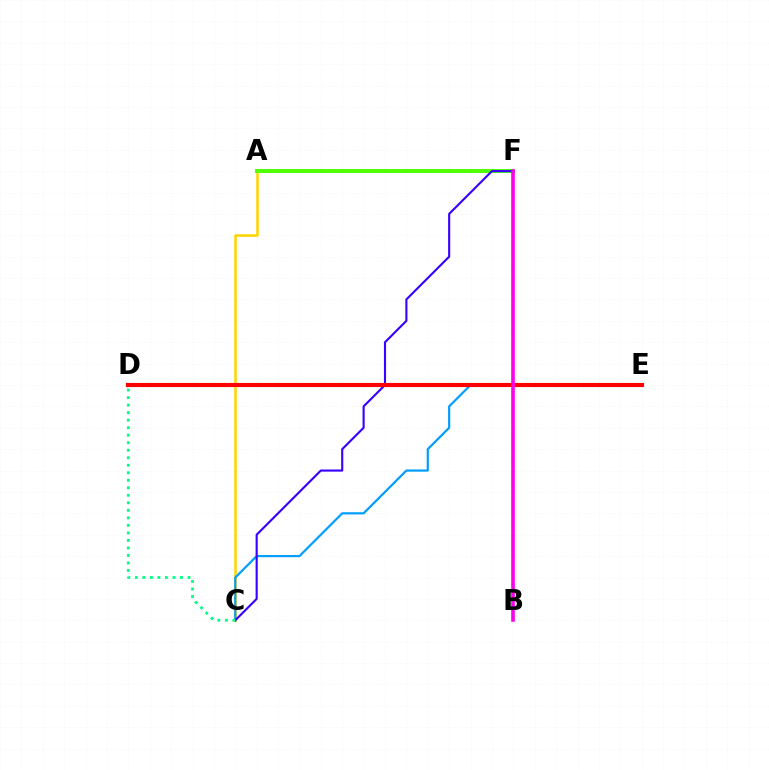{('A', 'C'): [{'color': '#ffd500', 'line_style': 'solid', 'thickness': 1.83}], ('C', 'E'): [{'color': '#009eff', 'line_style': 'solid', 'thickness': 1.58}], ('A', 'F'): [{'color': '#4fff00', 'line_style': 'solid', 'thickness': 2.83}], ('C', 'F'): [{'color': '#3700ff', 'line_style': 'solid', 'thickness': 1.53}], ('D', 'E'): [{'color': '#ff0000', 'line_style': 'solid', 'thickness': 2.98}], ('C', 'D'): [{'color': '#00ff86', 'line_style': 'dotted', 'thickness': 2.04}], ('B', 'F'): [{'color': '#ff00ed', 'line_style': 'solid', 'thickness': 2.61}]}